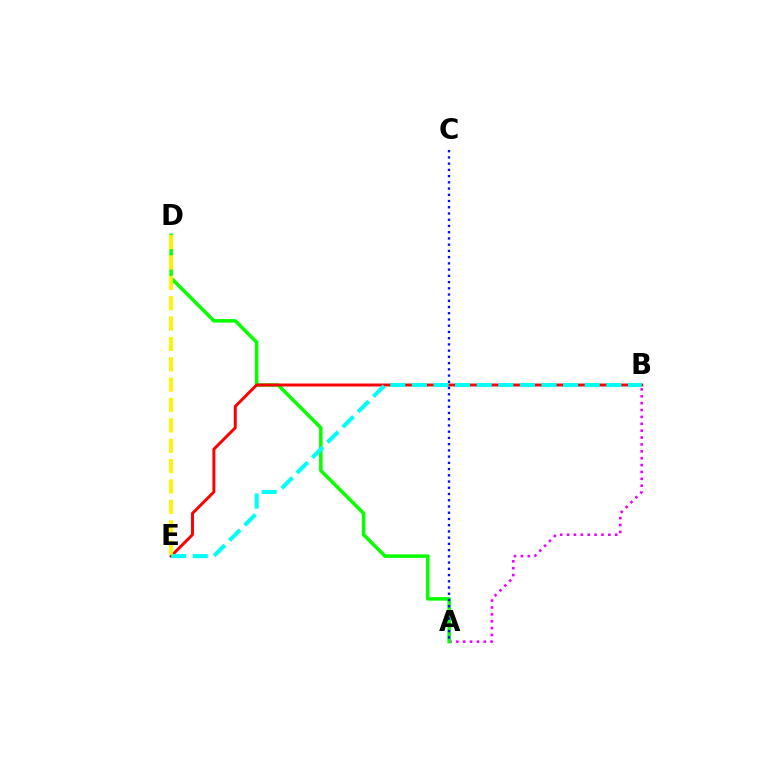{('A', 'B'): [{'color': '#ee00ff', 'line_style': 'dotted', 'thickness': 1.87}], ('A', 'D'): [{'color': '#08ff00', 'line_style': 'solid', 'thickness': 2.53}], ('B', 'E'): [{'color': '#ff0000', 'line_style': 'solid', 'thickness': 2.13}, {'color': '#00fff6', 'line_style': 'dashed', 'thickness': 2.94}], ('D', 'E'): [{'color': '#fcf500', 'line_style': 'dashed', 'thickness': 2.77}], ('A', 'C'): [{'color': '#0010ff', 'line_style': 'dotted', 'thickness': 1.69}]}